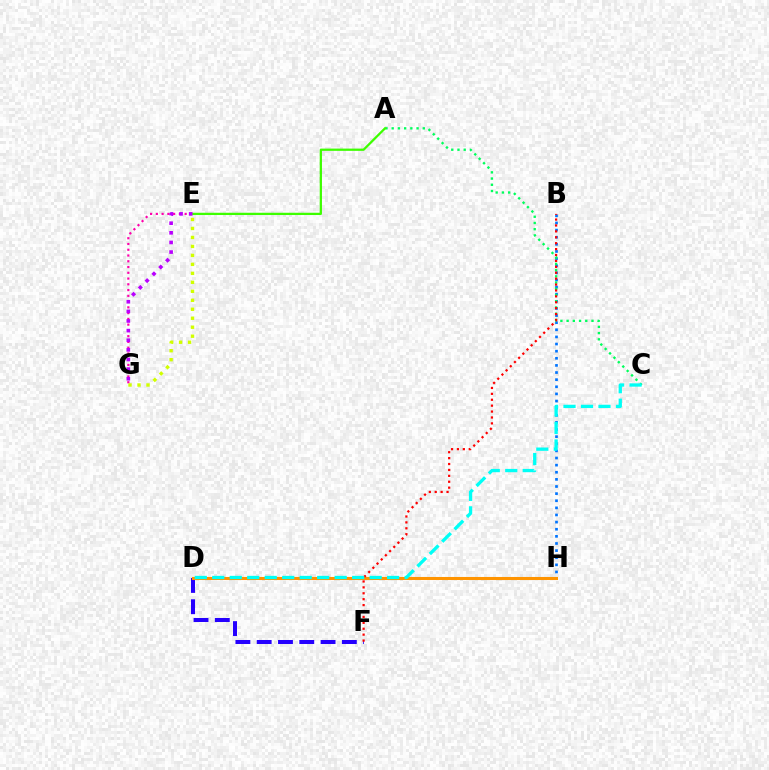{('E', 'G'): [{'color': '#ff00ac', 'line_style': 'dotted', 'thickness': 1.57}, {'color': '#b900ff', 'line_style': 'dotted', 'thickness': 2.62}, {'color': '#d1ff00', 'line_style': 'dotted', 'thickness': 2.44}], ('D', 'F'): [{'color': '#2500ff', 'line_style': 'dashed', 'thickness': 2.89}], ('B', 'H'): [{'color': '#0074ff', 'line_style': 'dotted', 'thickness': 1.94}], ('A', 'C'): [{'color': '#00ff5c', 'line_style': 'dotted', 'thickness': 1.69}], ('D', 'H'): [{'color': '#ff9400', 'line_style': 'solid', 'thickness': 2.2}], ('B', 'F'): [{'color': '#ff0000', 'line_style': 'dotted', 'thickness': 1.61}], ('A', 'E'): [{'color': '#3dff00', 'line_style': 'solid', 'thickness': 1.63}], ('C', 'D'): [{'color': '#00fff6', 'line_style': 'dashed', 'thickness': 2.38}]}